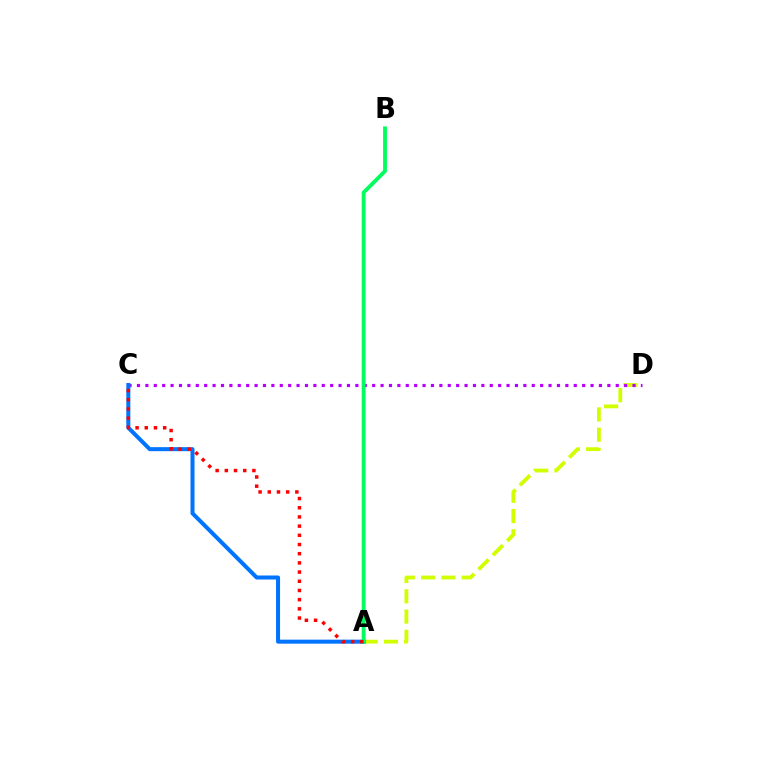{('A', 'D'): [{'color': '#d1ff00', 'line_style': 'dashed', 'thickness': 2.75}], ('C', 'D'): [{'color': '#b900ff', 'line_style': 'dotted', 'thickness': 2.28}], ('A', 'C'): [{'color': '#0074ff', 'line_style': 'solid', 'thickness': 2.89}, {'color': '#ff0000', 'line_style': 'dotted', 'thickness': 2.5}], ('A', 'B'): [{'color': '#00ff5c', 'line_style': 'solid', 'thickness': 2.76}]}